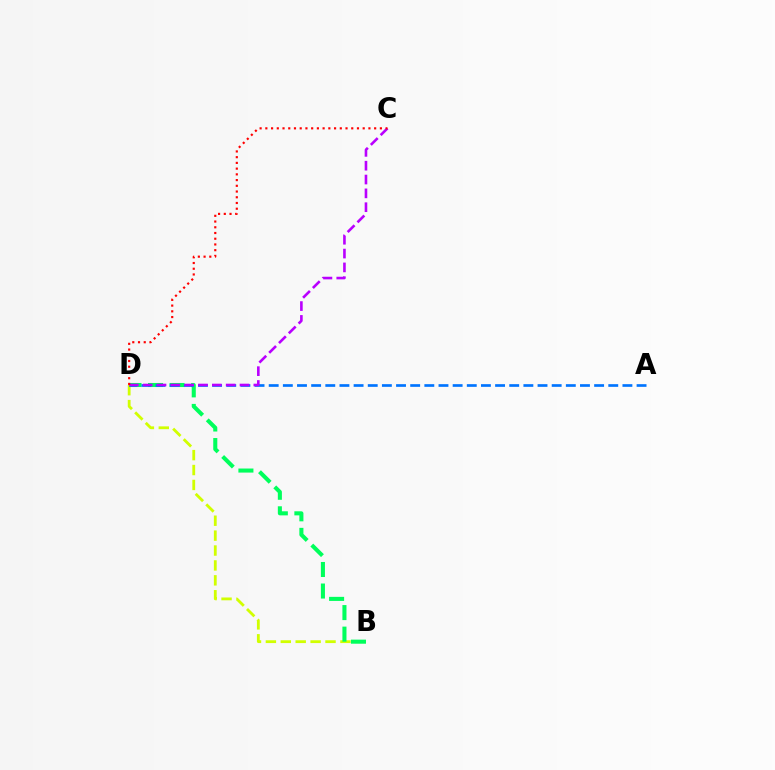{('B', 'D'): [{'color': '#d1ff00', 'line_style': 'dashed', 'thickness': 2.03}, {'color': '#00ff5c', 'line_style': 'dashed', 'thickness': 2.93}], ('A', 'D'): [{'color': '#0074ff', 'line_style': 'dashed', 'thickness': 1.92}], ('C', 'D'): [{'color': '#b900ff', 'line_style': 'dashed', 'thickness': 1.88}, {'color': '#ff0000', 'line_style': 'dotted', 'thickness': 1.56}]}